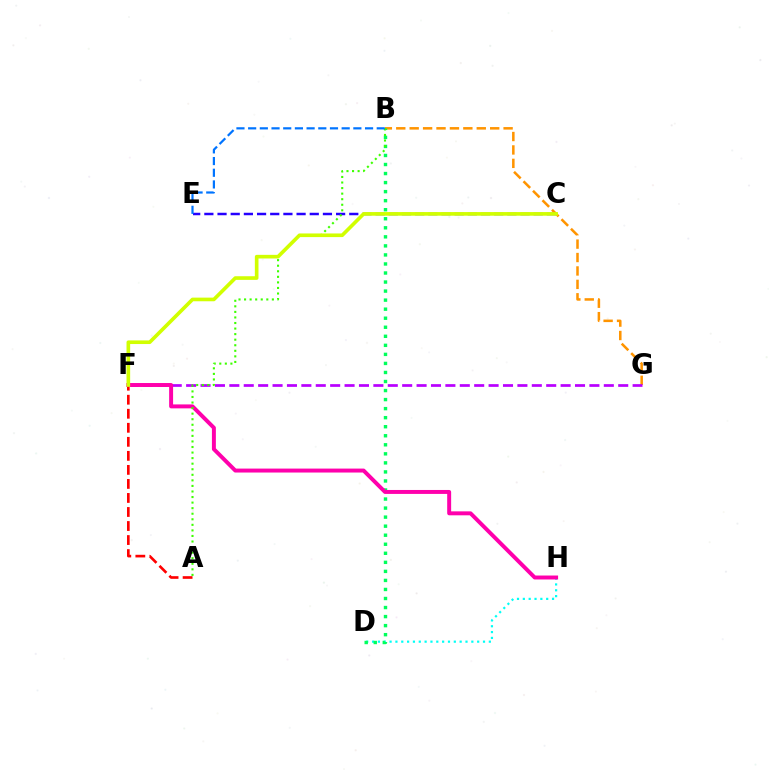{('A', 'F'): [{'color': '#ff0000', 'line_style': 'dashed', 'thickness': 1.91}], ('B', 'G'): [{'color': '#ff9400', 'line_style': 'dashed', 'thickness': 1.82}], ('F', 'G'): [{'color': '#b900ff', 'line_style': 'dashed', 'thickness': 1.96}], ('C', 'E'): [{'color': '#2500ff', 'line_style': 'dashed', 'thickness': 1.79}], ('D', 'H'): [{'color': '#00fff6', 'line_style': 'dotted', 'thickness': 1.59}], ('B', 'D'): [{'color': '#00ff5c', 'line_style': 'dotted', 'thickness': 2.46}], ('F', 'H'): [{'color': '#ff00ac', 'line_style': 'solid', 'thickness': 2.84}], ('A', 'B'): [{'color': '#3dff00', 'line_style': 'dotted', 'thickness': 1.51}], ('B', 'E'): [{'color': '#0074ff', 'line_style': 'dashed', 'thickness': 1.59}], ('C', 'F'): [{'color': '#d1ff00', 'line_style': 'solid', 'thickness': 2.62}]}